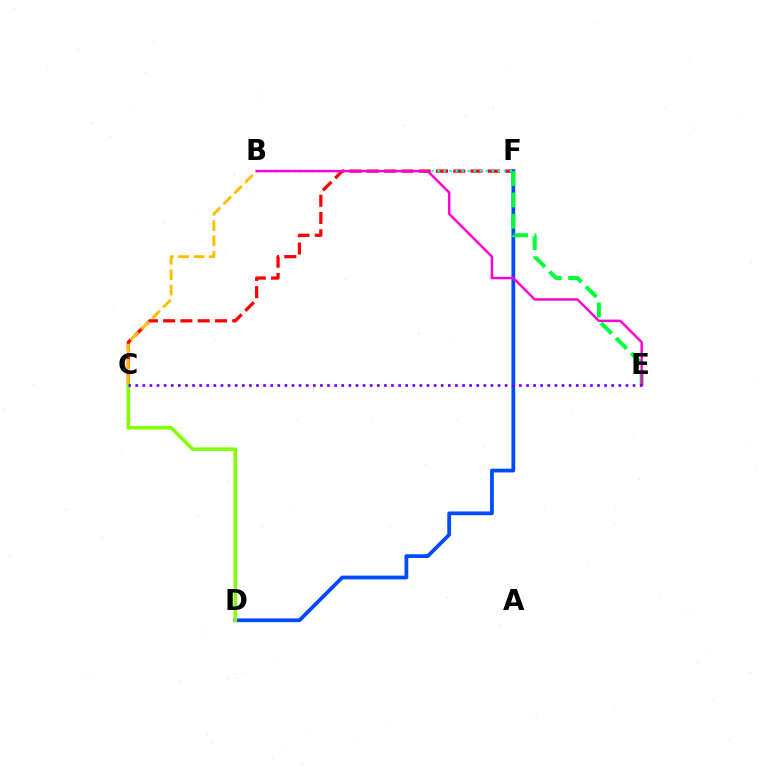{('C', 'F'): [{'color': '#ff0000', 'line_style': 'dashed', 'thickness': 2.35}], ('B', 'C'): [{'color': '#ffbd00', 'line_style': 'dashed', 'thickness': 2.08}], ('D', 'F'): [{'color': '#004bff', 'line_style': 'solid', 'thickness': 2.7}], ('B', 'F'): [{'color': '#00fff6', 'line_style': 'dotted', 'thickness': 1.63}], ('C', 'D'): [{'color': '#84ff00', 'line_style': 'solid', 'thickness': 2.59}], ('E', 'F'): [{'color': '#00ff39', 'line_style': 'dashed', 'thickness': 2.9}], ('B', 'E'): [{'color': '#ff00cf', 'line_style': 'solid', 'thickness': 1.76}], ('C', 'E'): [{'color': '#7200ff', 'line_style': 'dotted', 'thickness': 1.93}]}